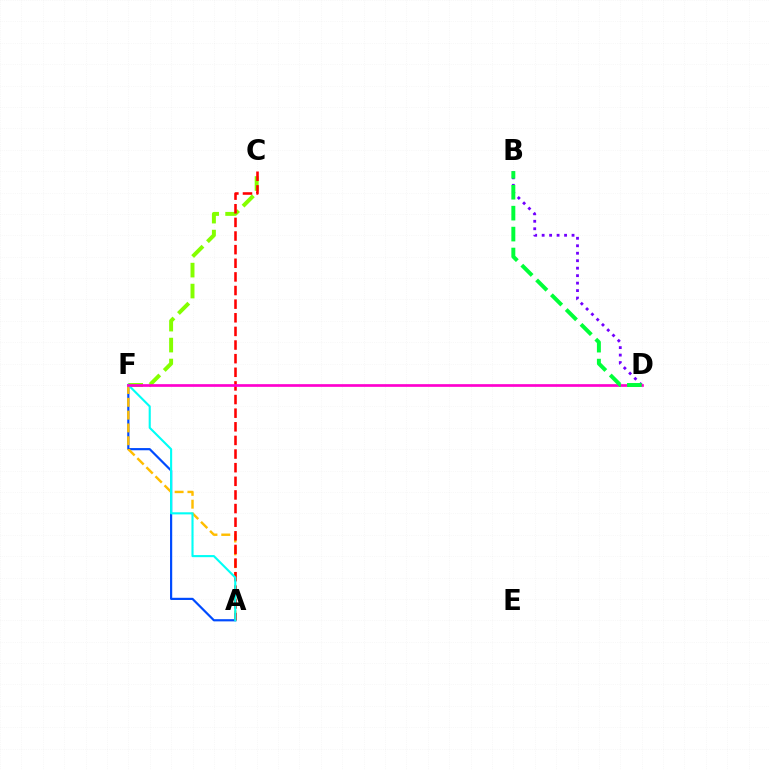{('C', 'F'): [{'color': '#84ff00', 'line_style': 'dashed', 'thickness': 2.85}], ('A', 'F'): [{'color': '#004bff', 'line_style': 'solid', 'thickness': 1.58}, {'color': '#ffbd00', 'line_style': 'dashed', 'thickness': 1.74}, {'color': '#00fff6', 'line_style': 'solid', 'thickness': 1.52}], ('B', 'D'): [{'color': '#7200ff', 'line_style': 'dotted', 'thickness': 2.03}, {'color': '#00ff39', 'line_style': 'dashed', 'thickness': 2.84}], ('A', 'C'): [{'color': '#ff0000', 'line_style': 'dashed', 'thickness': 1.85}], ('D', 'F'): [{'color': '#ff00cf', 'line_style': 'solid', 'thickness': 1.94}]}